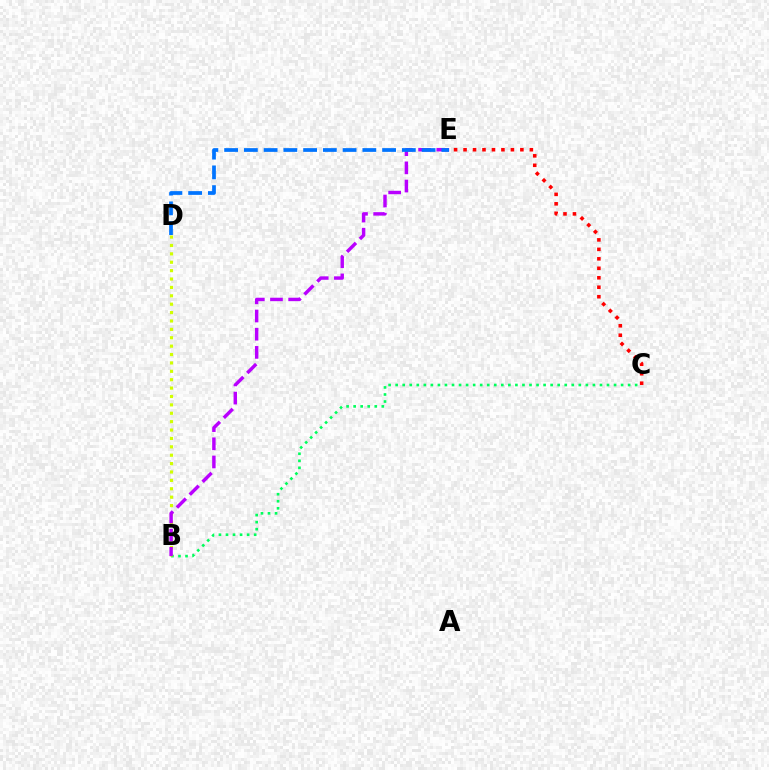{('B', 'C'): [{'color': '#00ff5c', 'line_style': 'dotted', 'thickness': 1.91}], ('B', 'D'): [{'color': '#d1ff00', 'line_style': 'dotted', 'thickness': 2.28}], ('C', 'E'): [{'color': '#ff0000', 'line_style': 'dotted', 'thickness': 2.57}], ('B', 'E'): [{'color': '#b900ff', 'line_style': 'dashed', 'thickness': 2.47}], ('D', 'E'): [{'color': '#0074ff', 'line_style': 'dashed', 'thickness': 2.68}]}